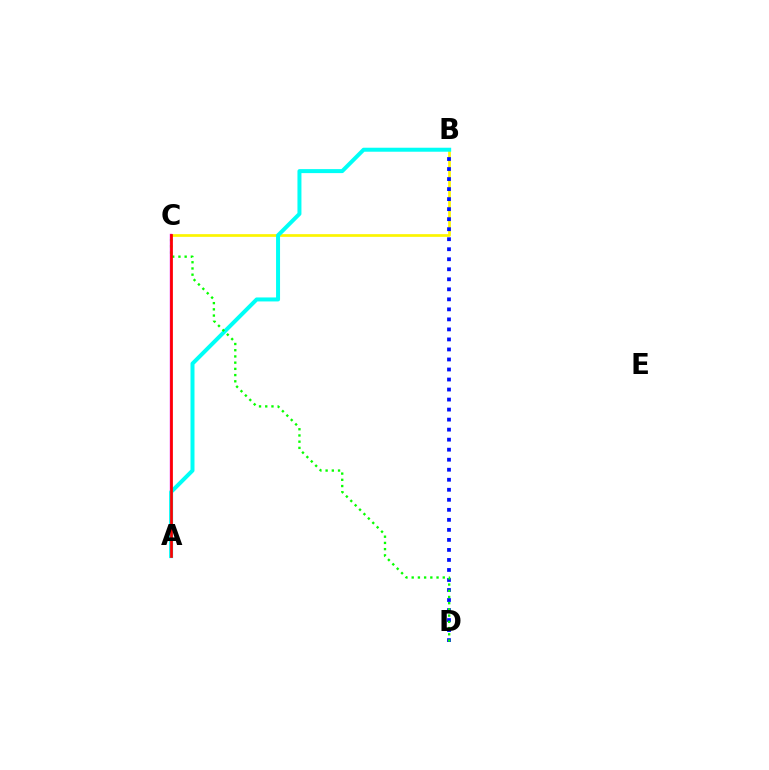{('B', 'C'): [{'color': '#fcf500', 'line_style': 'solid', 'thickness': 1.95}], ('B', 'D'): [{'color': '#0010ff', 'line_style': 'dotted', 'thickness': 2.72}], ('A', 'C'): [{'color': '#ee00ff', 'line_style': 'solid', 'thickness': 1.72}, {'color': '#ff0000', 'line_style': 'solid', 'thickness': 1.97}], ('A', 'B'): [{'color': '#00fff6', 'line_style': 'solid', 'thickness': 2.87}], ('C', 'D'): [{'color': '#08ff00', 'line_style': 'dotted', 'thickness': 1.69}]}